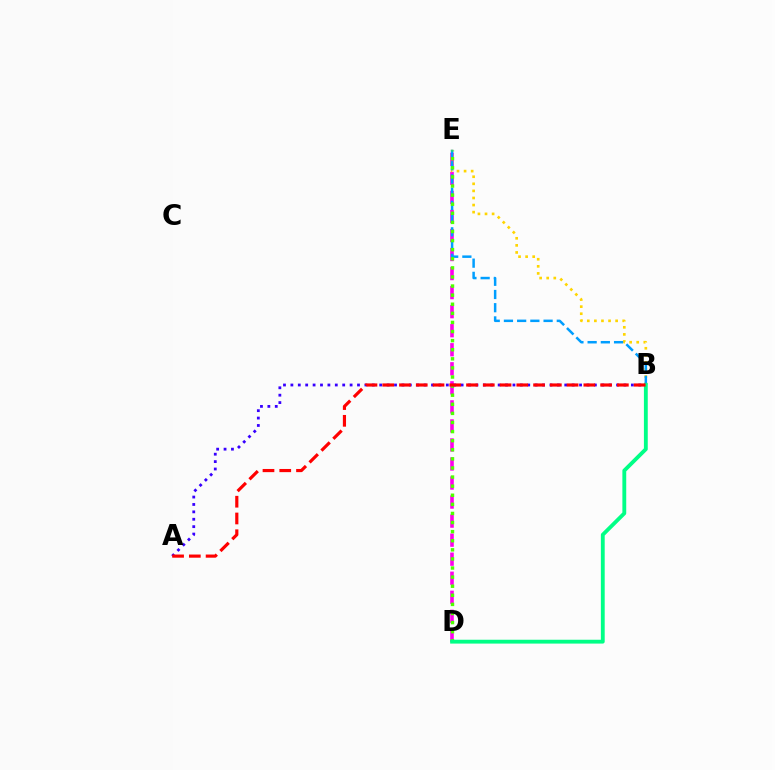{('D', 'E'): [{'color': '#ff00ed', 'line_style': 'dashed', 'thickness': 2.59}, {'color': '#4fff00', 'line_style': 'dotted', 'thickness': 2.47}], ('B', 'E'): [{'color': '#ffd500', 'line_style': 'dotted', 'thickness': 1.92}, {'color': '#009eff', 'line_style': 'dashed', 'thickness': 1.8}], ('B', 'D'): [{'color': '#00ff86', 'line_style': 'solid', 'thickness': 2.76}], ('A', 'B'): [{'color': '#3700ff', 'line_style': 'dotted', 'thickness': 2.01}, {'color': '#ff0000', 'line_style': 'dashed', 'thickness': 2.28}]}